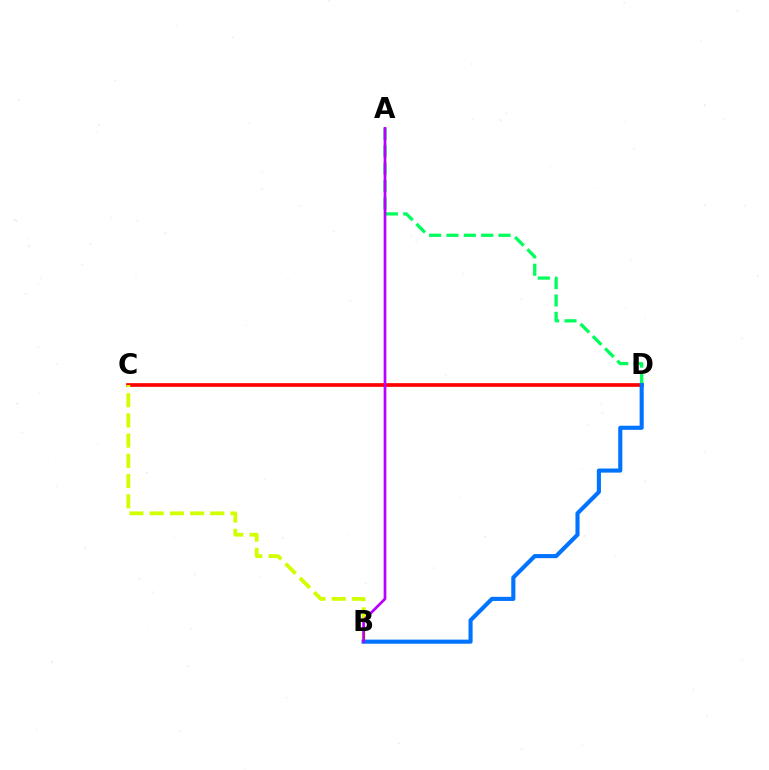{('C', 'D'): [{'color': '#ff0000', 'line_style': 'solid', 'thickness': 2.66}], ('B', 'C'): [{'color': '#d1ff00', 'line_style': 'dashed', 'thickness': 2.75}], ('A', 'D'): [{'color': '#00ff5c', 'line_style': 'dashed', 'thickness': 2.36}], ('B', 'D'): [{'color': '#0074ff', 'line_style': 'solid', 'thickness': 2.96}], ('A', 'B'): [{'color': '#b900ff', 'line_style': 'solid', 'thickness': 1.96}]}